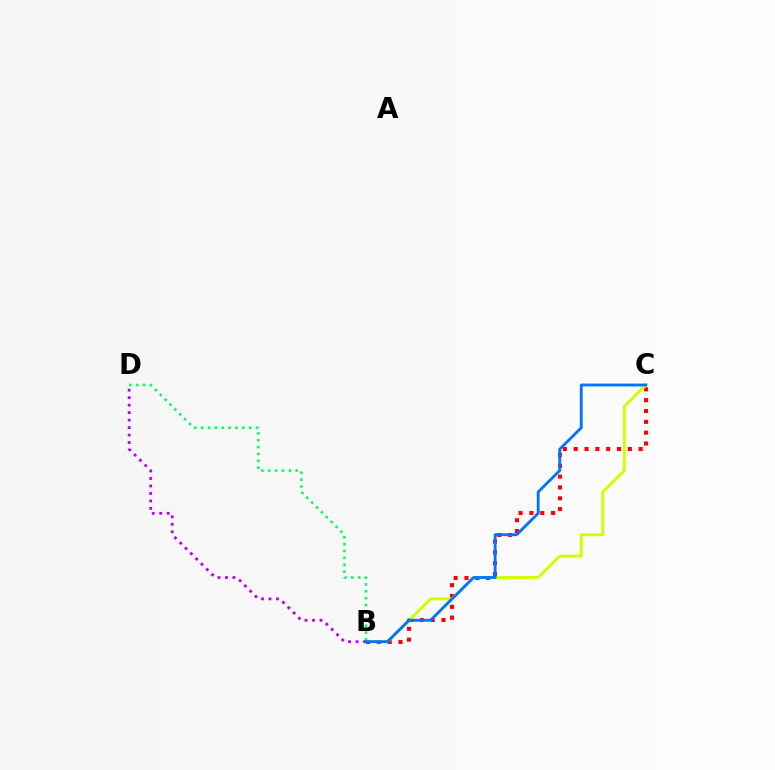{('B', 'C'): [{'color': '#ff0000', 'line_style': 'dotted', 'thickness': 2.94}, {'color': '#d1ff00', 'line_style': 'solid', 'thickness': 2.11}, {'color': '#0074ff', 'line_style': 'solid', 'thickness': 2.05}], ('B', 'D'): [{'color': '#b900ff', 'line_style': 'dotted', 'thickness': 2.03}, {'color': '#00ff5c', 'line_style': 'dotted', 'thickness': 1.87}]}